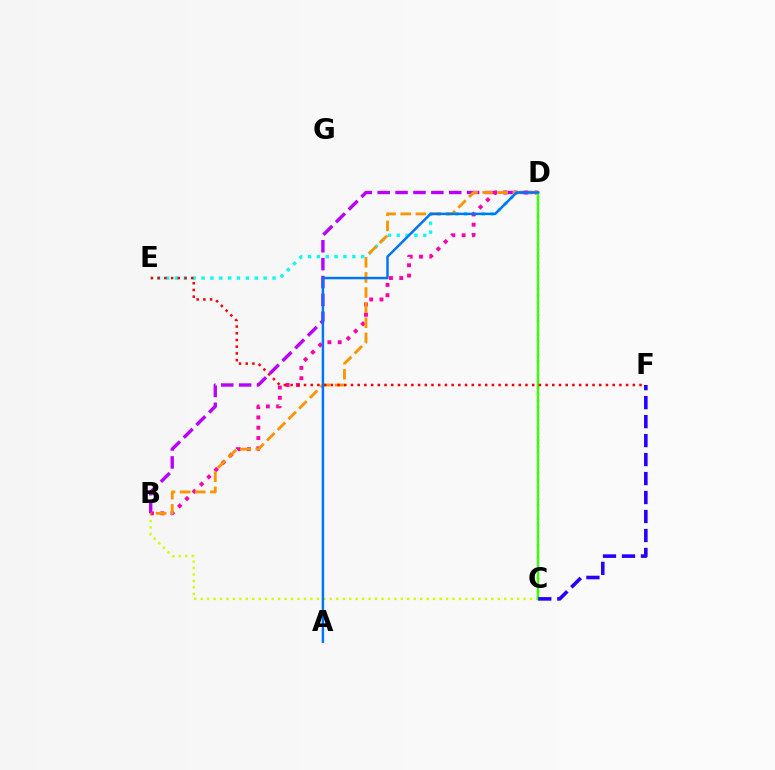{('D', 'E'): [{'color': '#00fff6', 'line_style': 'dotted', 'thickness': 2.41}], ('C', 'D'): [{'color': '#00ff5c', 'line_style': 'dotted', 'thickness': 1.79}, {'color': '#3dff00', 'line_style': 'solid', 'thickness': 1.68}], ('B', 'C'): [{'color': '#d1ff00', 'line_style': 'dotted', 'thickness': 1.75}], ('B', 'D'): [{'color': '#b900ff', 'line_style': 'dashed', 'thickness': 2.43}, {'color': '#ff00ac', 'line_style': 'dotted', 'thickness': 2.79}, {'color': '#ff9400', 'line_style': 'dashed', 'thickness': 2.05}], ('C', 'F'): [{'color': '#2500ff', 'line_style': 'dashed', 'thickness': 2.58}], ('E', 'F'): [{'color': '#ff0000', 'line_style': 'dotted', 'thickness': 1.82}], ('A', 'D'): [{'color': '#0074ff', 'line_style': 'solid', 'thickness': 1.78}]}